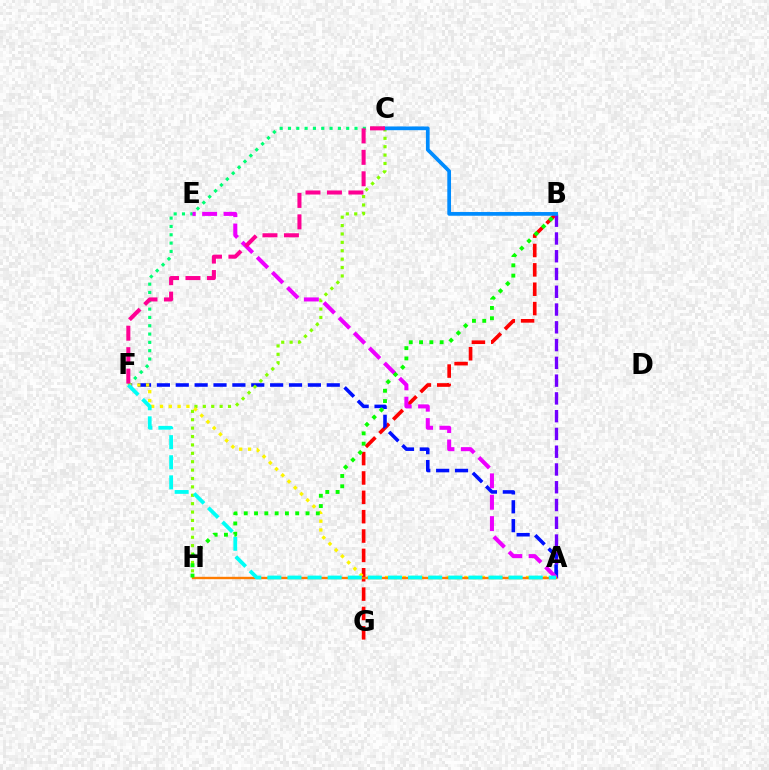{('B', 'G'): [{'color': '#ff0000', 'line_style': 'dashed', 'thickness': 2.63}], ('A', 'B'): [{'color': '#7200ff', 'line_style': 'dashed', 'thickness': 2.41}], ('A', 'F'): [{'color': '#0010ff', 'line_style': 'dashed', 'thickness': 2.56}, {'color': '#fcf500', 'line_style': 'dotted', 'thickness': 2.39}, {'color': '#00fff6', 'line_style': 'dashed', 'thickness': 2.73}], ('C', 'F'): [{'color': '#00ff74', 'line_style': 'dotted', 'thickness': 2.26}, {'color': '#ff0094', 'line_style': 'dashed', 'thickness': 2.91}], ('C', 'H'): [{'color': '#84ff00', 'line_style': 'dotted', 'thickness': 2.28}], ('B', 'C'): [{'color': '#008cff', 'line_style': 'solid', 'thickness': 2.68}], ('A', 'E'): [{'color': '#ee00ff', 'line_style': 'dashed', 'thickness': 2.9}], ('A', 'H'): [{'color': '#ff7c00', 'line_style': 'solid', 'thickness': 1.71}], ('B', 'H'): [{'color': '#08ff00', 'line_style': 'dotted', 'thickness': 2.8}]}